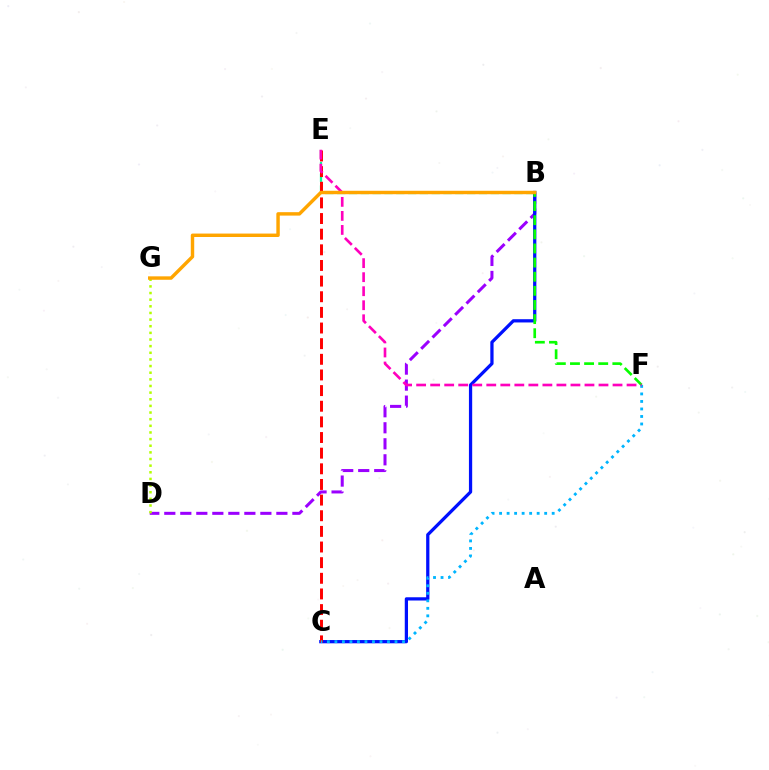{('B', 'D'): [{'color': '#9b00ff', 'line_style': 'dashed', 'thickness': 2.18}], ('B', 'E'): [{'color': '#00ff9d', 'line_style': 'dashed', 'thickness': 1.6}], ('B', 'C'): [{'color': '#0010ff', 'line_style': 'solid', 'thickness': 2.34}], ('C', 'E'): [{'color': '#ff0000', 'line_style': 'dashed', 'thickness': 2.12}], ('B', 'F'): [{'color': '#08ff00', 'line_style': 'dashed', 'thickness': 1.92}], ('C', 'F'): [{'color': '#00b5ff', 'line_style': 'dotted', 'thickness': 2.04}], ('E', 'F'): [{'color': '#ff00bd', 'line_style': 'dashed', 'thickness': 1.91}], ('D', 'G'): [{'color': '#b3ff00', 'line_style': 'dotted', 'thickness': 1.8}], ('B', 'G'): [{'color': '#ffa500', 'line_style': 'solid', 'thickness': 2.47}]}